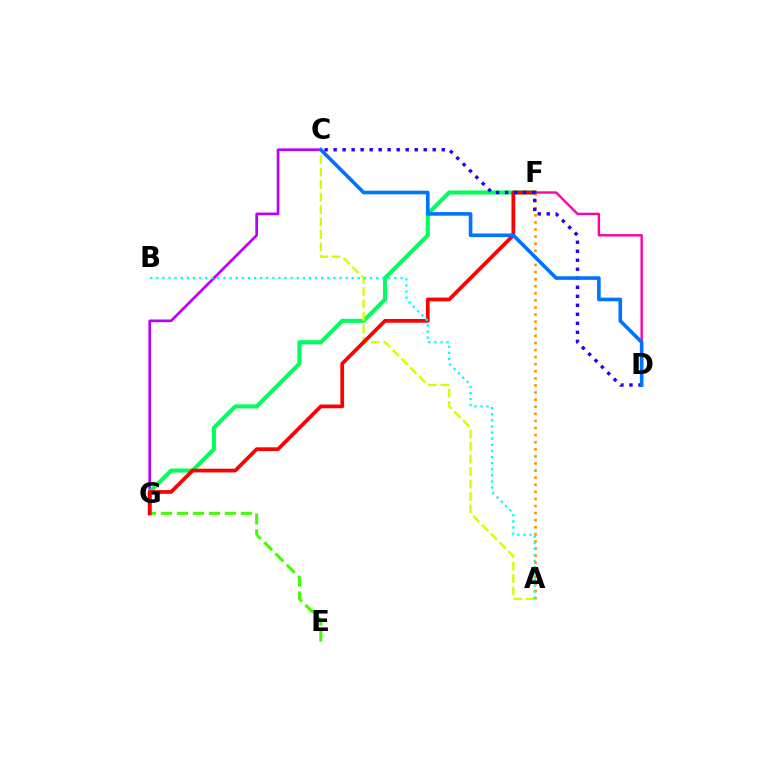{('D', 'F'): [{'color': '#ff00ac', 'line_style': 'solid', 'thickness': 1.72}], ('C', 'G'): [{'color': '#b900ff', 'line_style': 'solid', 'thickness': 1.93}], ('F', 'G'): [{'color': '#00ff5c', 'line_style': 'solid', 'thickness': 2.93}, {'color': '#ff0000', 'line_style': 'solid', 'thickness': 2.69}], ('A', 'C'): [{'color': '#d1ff00', 'line_style': 'dashed', 'thickness': 1.69}], ('A', 'F'): [{'color': '#ff9400', 'line_style': 'dotted', 'thickness': 1.93}], ('E', 'G'): [{'color': '#3dff00', 'line_style': 'dashed', 'thickness': 2.17}], ('A', 'B'): [{'color': '#00fff6', 'line_style': 'dotted', 'thickness': 1.66}], ('C', 'D'): [{'color': '#2500ff', 'line_style': 'dotted', 'thickness': 2.45}, {'color': '#0074ff', 'line_style': 'solid', 'thickness': 2.61}]}